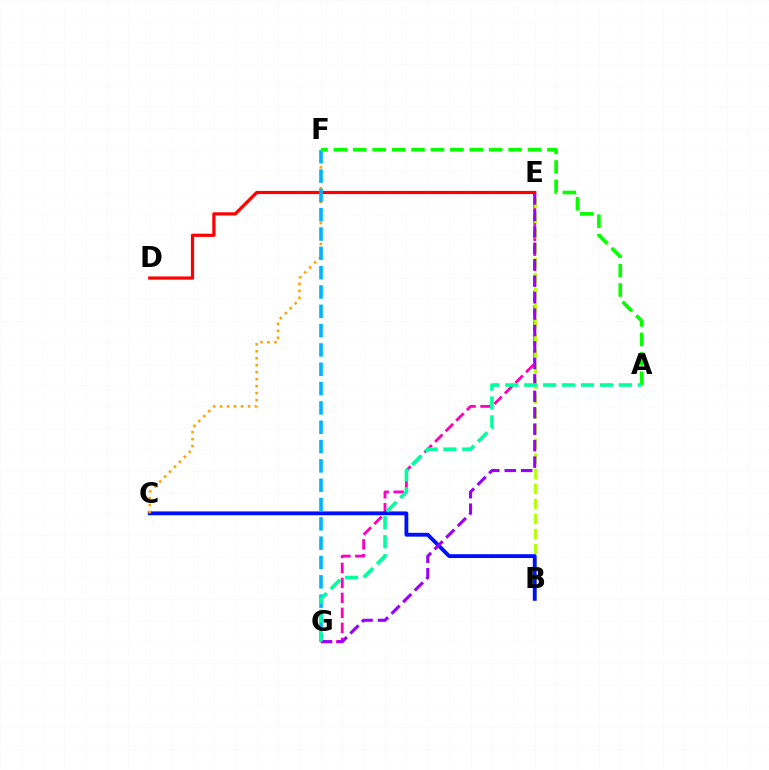{('E', 'G'): [{'color': '#ff00bd', 'line_style': 'dashed', 'thickness': 2.04}, {'color': '#9b00ff', 'line_style': 'dashed', 'thickness': 2.23}], ('B', 'E'): [{'color': '#b3ff00', 'line_style': 'dashed', 'thickness': 2.04}], ('B', 'C'): [{'color': '#0010ff', 'line_style': 'solid', 'thickness': 2.76}], ('D', 'E'): [{'color': '#ff0000', 'line_style': 'solid', 'thickness': 2.31}], ('C', 'F'): [{'color': '#ffa500', 'line_style': 'dotted', 'thickness': 1.89}], ('F', 'G'): [{'color': '#00b5ff', 'line_style': 'dashed', 'thickness': 2.62}], ('A', 'F'): [{'color': '#08ff00', 'line_style': 'dashed', 'thickness': 2.64}], ('A', 'G'): [{'color': '#00ff9d', 'line_style': 'dashed', 'thickness': 2.57}]}